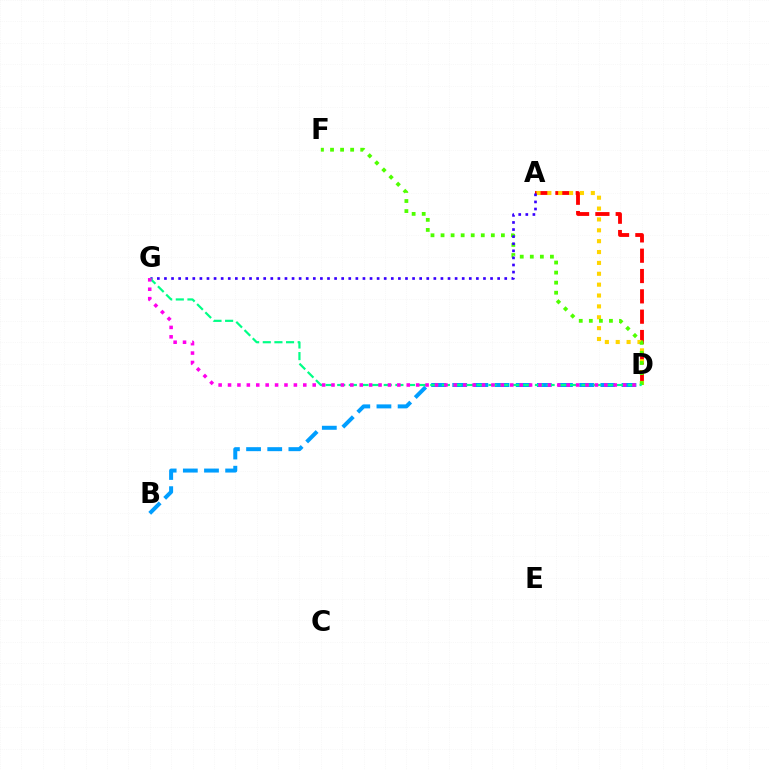{('A', 'D'): [{'color': '#ff0000', 'line_style': 'dashed', 'thickness': 2.76}, {'color': '#ffd500', 'line_style': 'dotted', 'thickness': 2.95}], ('D', 'F'): [{'color': '#4fff00', 'line_style': 'dotted', 'thickness': 2.73}], ('B', 'D'): [{'color': '#009eff', 'line_style': 'dashed', 'thickness': 2.87}], ('A', 'G'): [{'color': '#3700ff', 'line_style': 'dotted', 'thickness': 1.93}], ('D', 'G'): [{'color': '#00ff86', 'line_style': 'dashed', 'thickness': 1.58}, {'color': '#ff00ed', 'line_style': 'dotted', 'thickness': 2.56}]}